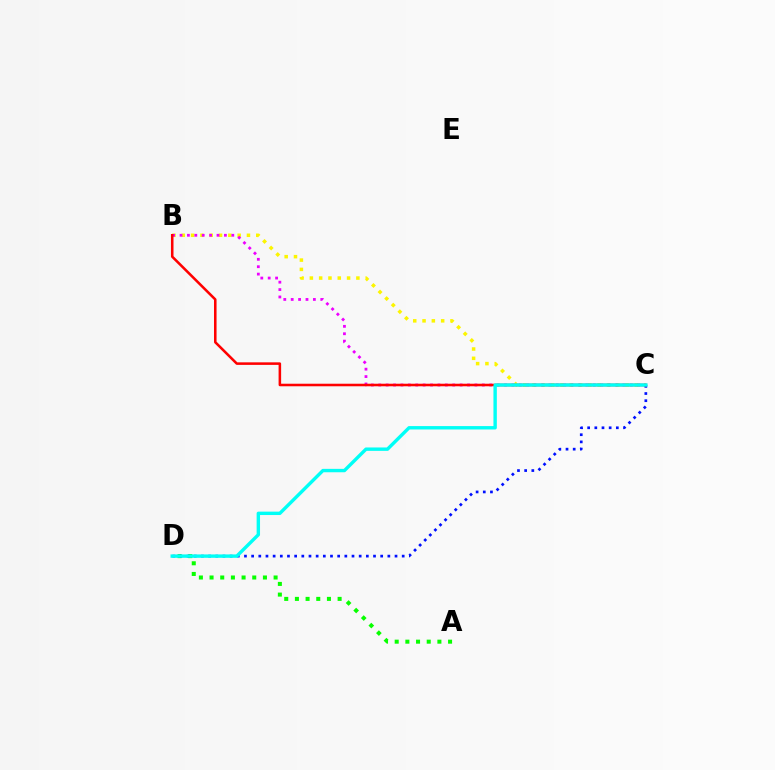{('B', 'C'): [{'color': '#fcf500', 'line_style': 'dotted', 'thickness': 2.53}, {'color': '#ee00ff', 'line_style': 'dotted', 'thickness': 2.01}, {'color': '#ff0000', 'line_style': 'solid', 'thickness': 1.83}], ('A', 'D'): [{'color': '#08ff00', 'line_style': 'dotted', 'thickness': 2.9}], ('C', 'D'): [{'color': '#0010ff', 'line_style': 'dotted', 'thickness': 1.95}, {'color': '#00fff6', 'line_style': 'solid', 'thickness': 2.44}]}